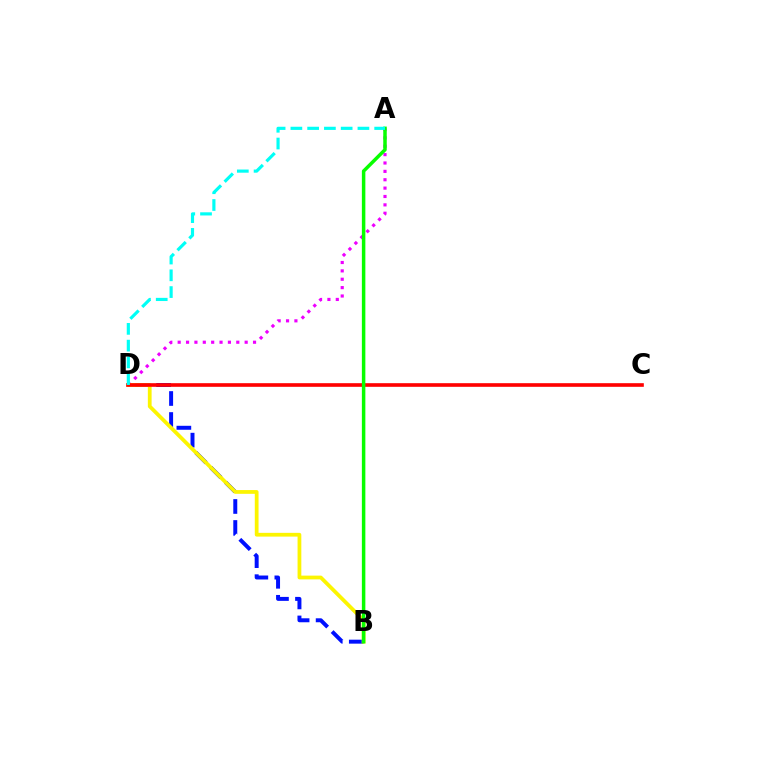{('A', 'D'): [{'color': '#ee00ff', 'line_style': 'dotted', 'thickness': 2.27}, {'color': '#00fff6', 'line_style': 'dashed', 'thickness': 2.28}], ('B', 'D'): [{'color': '#0010ff', 'line_style': 'dashed', 'thickness': 2.85}, {'color': '#fcf500', 'line_style': 'solid', 'thickness': 2.7}], ('C', 'D'): [{'color': '#ff0000', 'line_style': 'solid', 'thickness': 2.62}], ('A', 'B'): [{'color': '#08ff00', 'line_style': 'solid', 'thickness': 2.51}]}